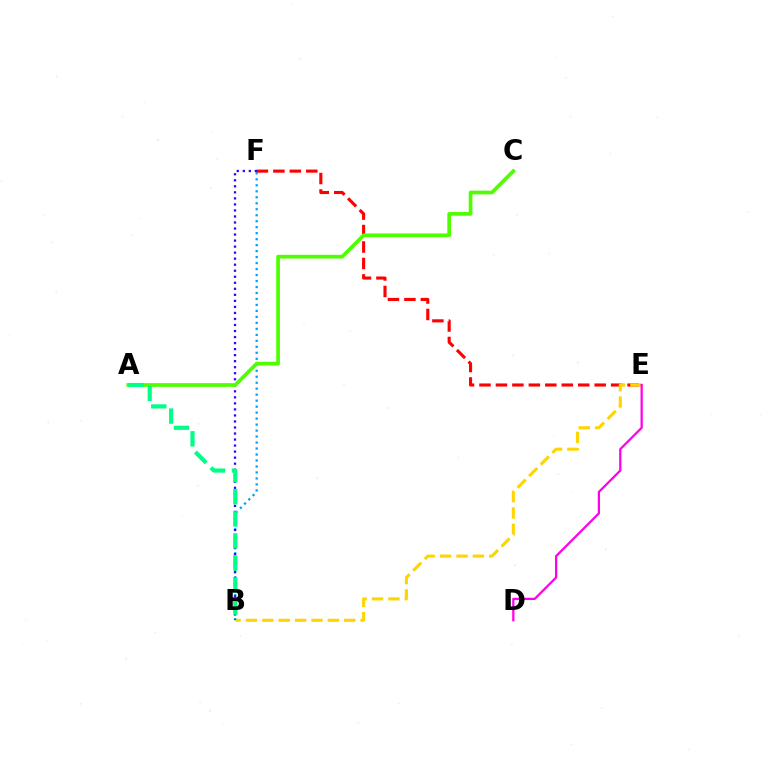{('B', 'F'): [{'color': '#009eff', 'line_style': 'dotted', 'thickness': 1.63}, {'color': '#3700ff', 'line_style': 'dotted', 'thickness': 1.64}], ('E', 'F'): [{'color': '#ff0000', 'line_style': 'dashed', 'thickness': 2.24}], ('B', 'E'): [{'color': '#ffd500', 'line_style': 'dashed', 'thickness': 2.23}], ('A', 'C'): [{'color': '#4fff00', 'line_style': 'solid', 'thickness': 2.67}], ('D', 'E'): [{'color': '#ff00ed', 'line_style': 'solid', 'thickness': 1.62}], ('A', 'B'): [{'color': '#00ff86', 'line_style': 'dashed', 'thickness': 3.0}]}